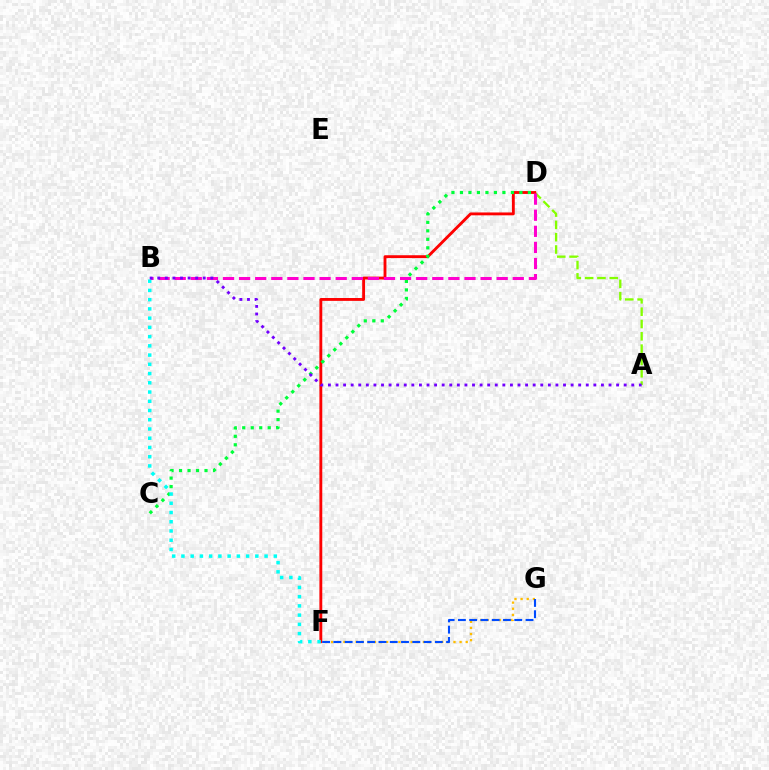{('A', 'D'): [{'color': '#84ff00', 'line_style': 'dashed', 'thickness': 1.67}], ('D', 'F'): [{'color': '#ff0000', 'line_style': 'solid', 'thickness': 2.06}], ('F', 'G'): [{'color': '#ffbd00', 'line_style': 'dotted', 'thickness': 1.66}, {'color': '#004bff', 'line_style': 'dashed', 'thickness': 1.53}], ('C', 'D'): [{'color': '#00ff39', 'line_style': 'dotted', 'thickness': 2.31}], ('B', 'D'): [{'color': '#ff00cf', 'line_style': 'dashed', 'thickness': 2.19}], ('B', 'F'): [{'color': '#00fff6', 'line_style': 'dotted', 'thickness': 2.51}], ('A', 'B'): [{'color': '#7200ff', 'line_style': 'dotted', 'thickness': 2.06}]}